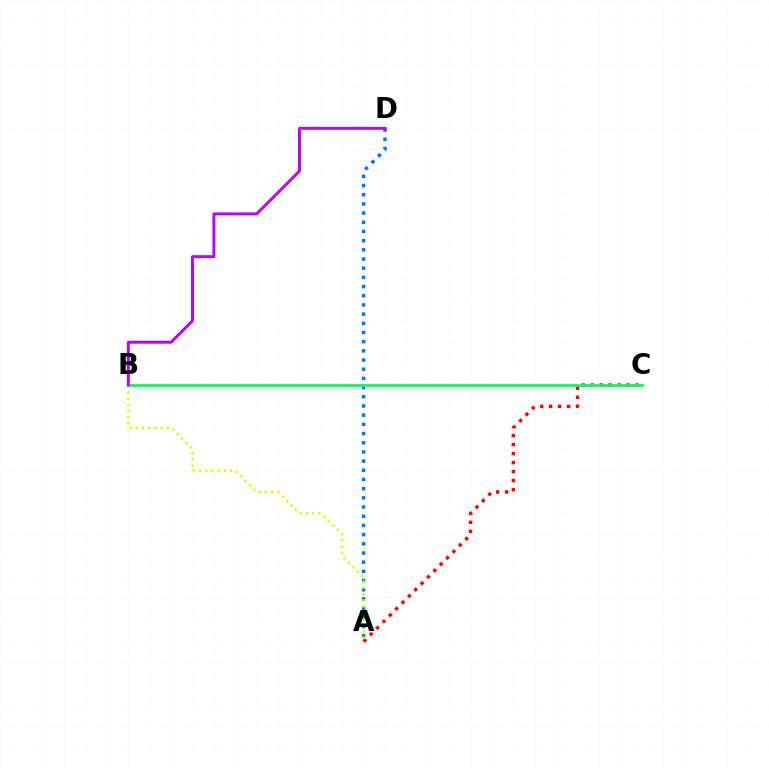{('A', 'C'): [{'color': '#ff0000', 'line_style': 'dotted', 'thickness': 2.44}], ('A', 'D'): [{'color': '#0074ff', 'line_style': 'dotted', 'thickness': 2.5}], ('B', 'C'): [{'color': '#00ff5c', 'line_style': 'solid', 'thickness': 1.97}], ('A', 'B'): [{'color': '#d1ff00', 'line_style': 'dotted', 'thickness': 1.69}], ('B', 'D'): [{'color': '#b900ff', 'line_style': 'solid', 'thickness': 2.11}]}